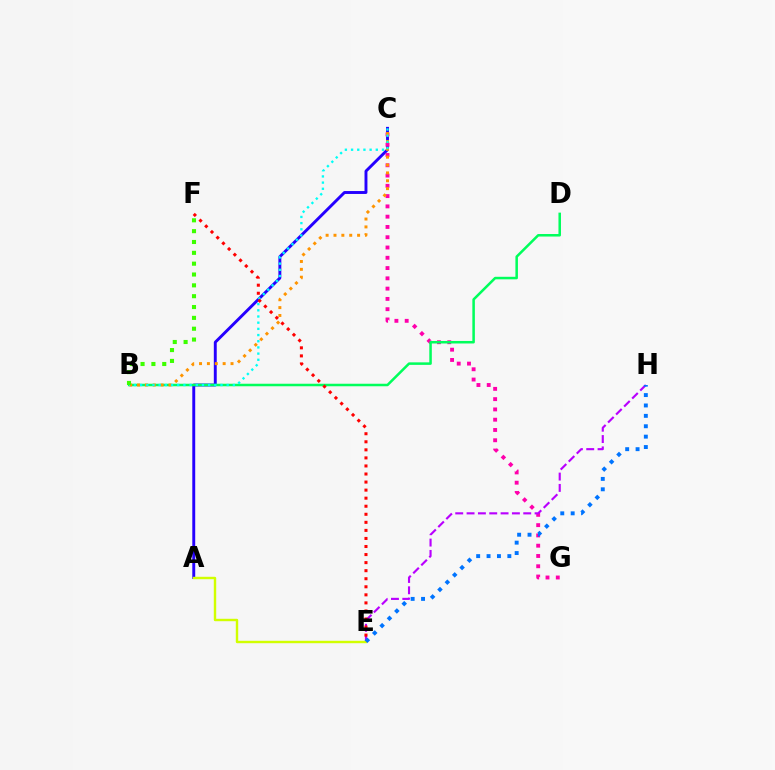{('A', 'C'): [{'color': '#2500ff', 'line_style': 'solid', 'thickness': 2.1}], ('C', 'G'): [{'color': '#ff00ac', 'line_style': 'dotted', 'thickness': 2.79}], ('E', 'H'): [{'color': '#b900ff', 'line_style': 'dashed', 'thickness': 1.54}, {'color': '#0074ff', 'line_style': 'dotted', 'thickness': 2.82}], ('B', 'D'): [{'color': '#00ff5c', 'line_style': 'solid', 'thickness': 1.82}], ('A', 'E'): [{'color': '#d1ff00', 'line_style': 'solid', 'thickness': 1.74}], ('B', 'C'): [{'color': '#ff9400', 'line_style': 'dotted', 'thickness': 2.14}, {'color': '#00fff6', 'line_style': 'dotted', 'thickness': 1.68}], ('E', 'F'): [{'color': '#ff0000', 'line_style': 'dotted', 'thickness': 2.19}], ('B', 'F'): [{'color': '#3dff00', 'line_style': 'dotted', 'thickness': 2.95}]}